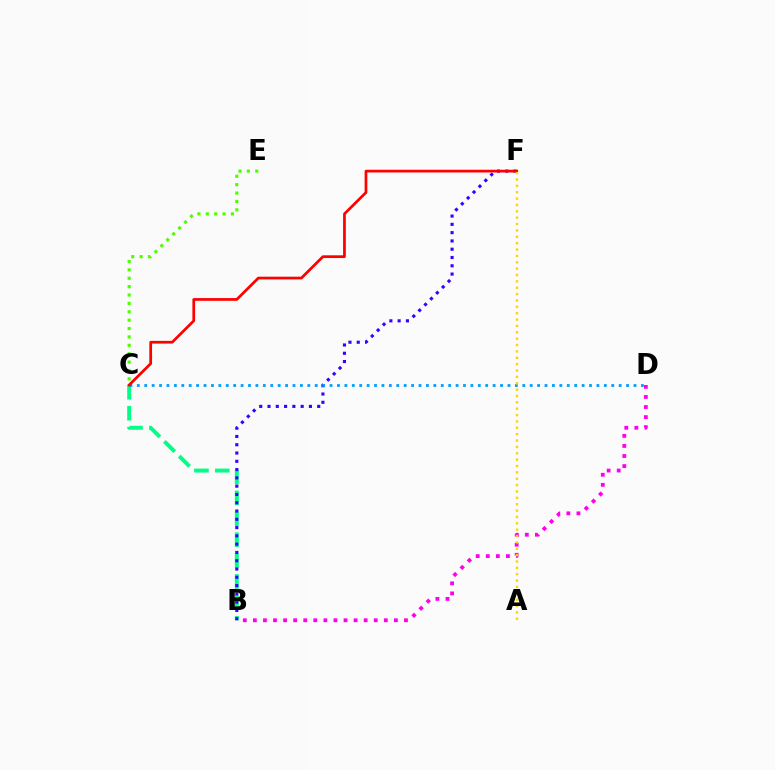{('B', 'D'): [{'color': '#ff00ed', 'line_style': 'dotted', 'thickness': 2.74}], ('B', 'C'): [{'color': '#00ff86', 'line_style': 'dashed', 'thickness': 2.84}], ('B', 'F'): [{'color': '#3700ff', 'line_style': 'dotted', 'thickness': 2.25}], ('C', 'D'): [{'color': '#009eff', 'line_style': 'dotted', 'thickness': 2.01}], ('C', 'F'): [{'color': '#ff0000', 'line_style': 'solid', 'thickness': 1.96}], ('A', 'F'): [{'color': '#ffd500', 'line_style': 'dotted', 'thickness': 1.73}], ('C', 'E'): [{'color': '#4fff00', 'line_style': 'dotted', 'thickness': 2.28}]}